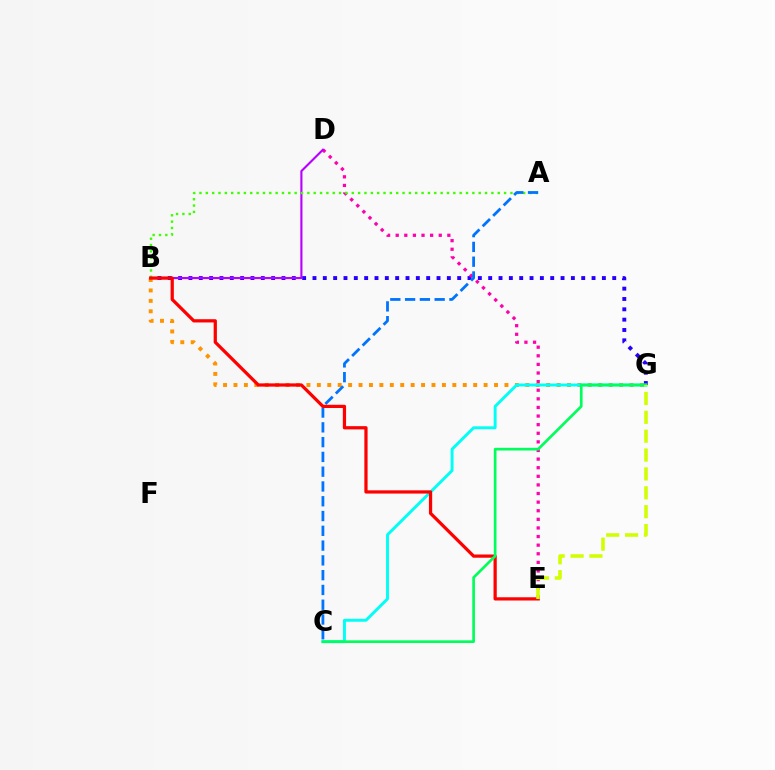{('B', 'G'): [{'color': '#2500ff', 'line_style': 'dotted', 'thickness': 2.81}, {'color': '#ff9400', 'line_style': 'dotted', 'thickness': 2.83}], ('D', 'E'): [{'color': '#ff00ac', 'line_style': 'dotted', 'thickness': 2.34}], ('B', 'D'): [{'color': '#b900ff', 'line_style': 'solid', 'thickness': 1.53}], ('C', 'G'): [{'color': '#00fff6', 'line_style': 'solid', 'thickness': 2.11}, {'color': '#00ff5c', 'line_style': 'solid', 'thickness': 1.93}], ('A', 'B'): [{'color': '#3dff00', 'line_style': 'dotted', 'thickness': 1.72}], ('A', 'C'): [{'color': '#0074ff', 'line_style': 'dashed', 'thickness': 2.01}], ('B', 'E'): [{'color': '#ff0000', 'line_style': 'solid', 'thickness': 2.33}], ('E', 'G'): [{'color': '#d1ff00', 'line_style': 'dashed', 'thickness': 2.56}]}